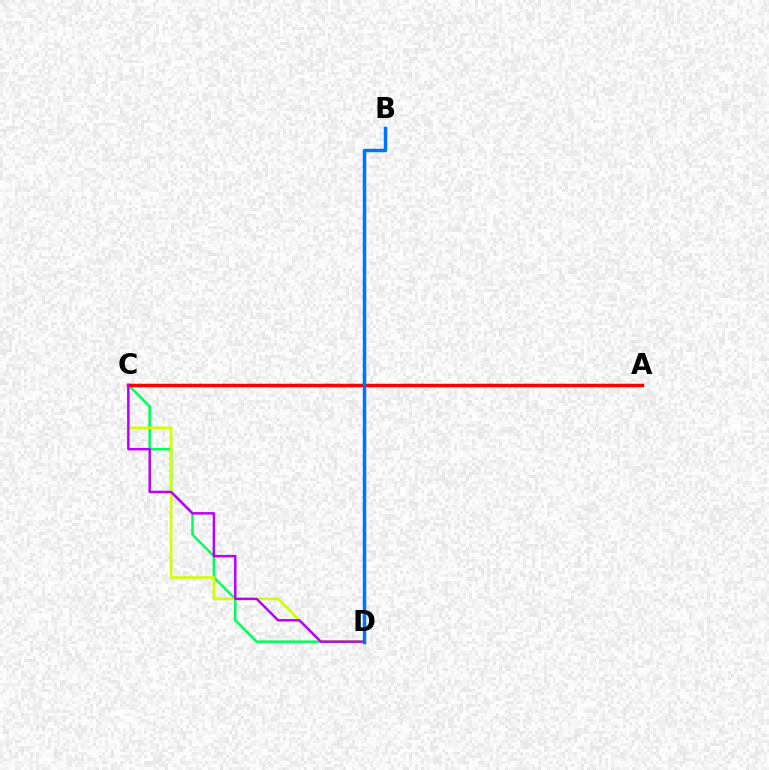{('C', 'D'): [{'color': '#00ff5c', 'line_style': 'solid', 'thickness': 1.82}, {'color': '#d1ff00', 'line_style': 'solid', 'thickness': 1.85}, {'color': '#b900ff', 'line_style': 'solid', 'thickness': 1.78}], ('A', 'C'): [{'color': '#ff0000', 'line_style': 'solid', 'thickness': 2.51}], ('B', 'D'): [{'color': '#0074ff', 'line_style': 'solid', 'thickness': 2.51}]}